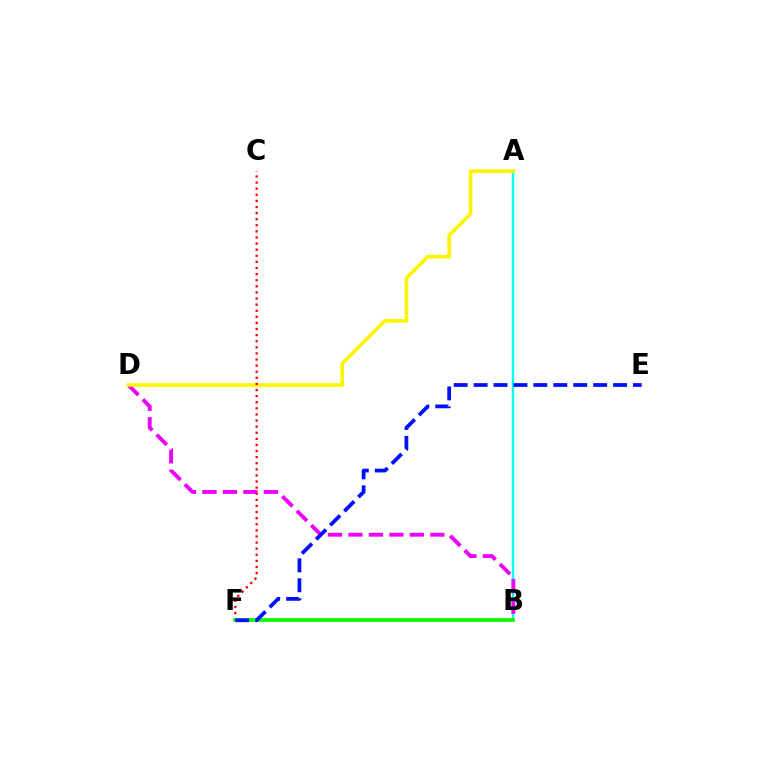{('A', 'B'): [{'color': '#00fff6', 'line_style': 'solid', 'thickness': 1.72}], ('B', 'D'): [{'color': '#ee00ff', 'line_style': 'dashed', 'thickness': 2.78}], ('A', 'D'): [{'color': '#fcf500', 'line_style': 'solid', 'thickness': 2.61}], ('C', 'F'): [{'color': '#ff0000', 'line_style': 'dotted', 'thickness': 1.66}], ('B', 'F'): [{'color': '#08ff00', 'line_style': 'solid', 'thickness': 2.66}], ('E', 'F'): [{'color': '#0010ff', 'line_style': 'dashed', 'thickness': 2.71}]}